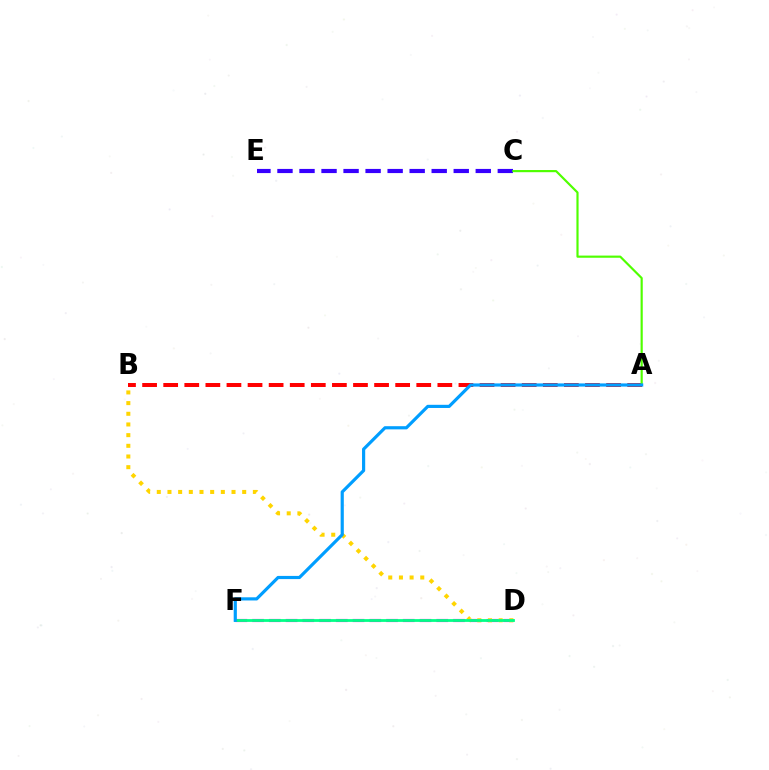{('D', 'F'): [{'color': '#ff00ed', 'line_style': 'dashed', 'thickness': 2.27}, {'color': '#00ff86', 'line_style': 'solid', 'thickness': 2.01}], ('B', 'D'): [{'color': '#ffd500', 'line_style': 'dotted', 'thickness': 2.9}], ('C', 'E'): [{'color': '#3700ff', 'line_style': 'dashed', 'thickness': 2.99}], ('A', 'B'): [{'color': '#ff0000', 'line_style': 'dashed', 'thickness': 2.86}], ('A', 'C'): [{'color': '#4fff00', 'line_style': 'solid', 'thickness': 1.56}], ('A', 'F'): [{'color': '#009eff', 'line_style': 'solid', 'thickness': 2.28}]}